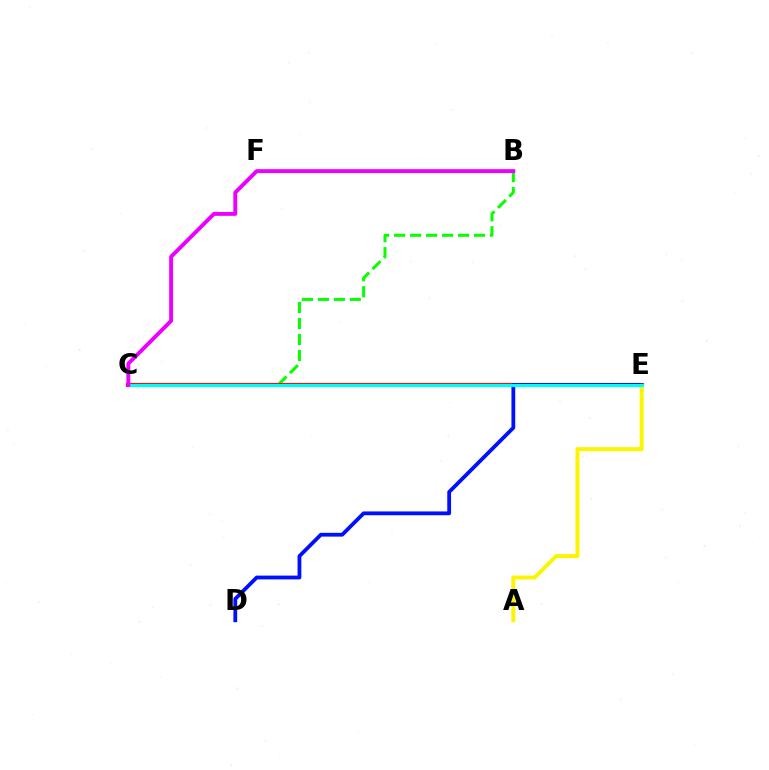{('B', 'C'): [{'color': '#08ff00', 'line_style': 'dashed', 'thickness': 2.17}, {'color': '#ee00ff', 'line_style': 'solid', 'thickness': 2.81}], ('C', 'E'): [{'color': '#ff0000', 'line_style': 'solid', 'thickness': 2.95}, {'color': '#00fff6', 'line_style': 'solid', 'thickness': 2.26}], ('A', 'E'): [{'color': '#fcf500', 'line_style': 'solid', 'thickness': 2.85}], ('D', 'E'): [{'color': '#0010ff', 'line_style': 'solid', 'thickness': 2.73}]}